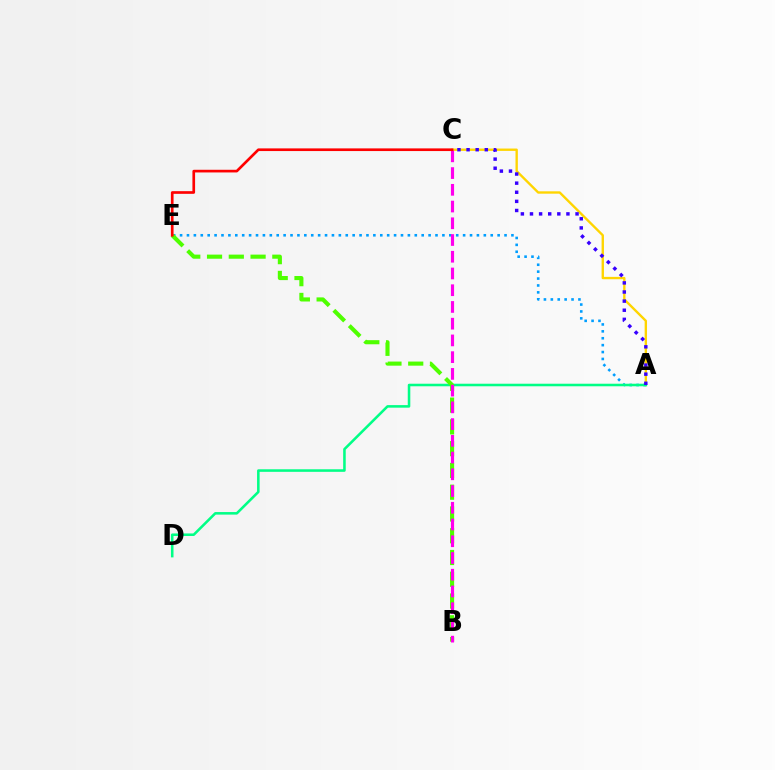{('A', 'C'): [{'color': '#ffd500', 'line_style': 'solid', 'thickness': 1.7}, {'color': '#3700ff', 'line_style': 'dotted', 'thickness': 2.48}], ('A', 'E'): [{'color': '#009eff', 'line_style': 'dotted', 'thickness': 1.88}], ('A', 'D'): [{'color': '#00ff86', 'line_style': 'solid', 'thickness': 1.84}], ('B', 'E'): [{'color': '#4fff00', 'line_style': 'dashed', 'thickness': 2.96}], ('B', 'C'): [{'color': '#ff00ed', 'line_style': 'dashed', 'thickness': 2.27}], ('C', 'E'): [{'color': '#ff0000', 'line_style': 'solid', 'thickness': 1.92}]}